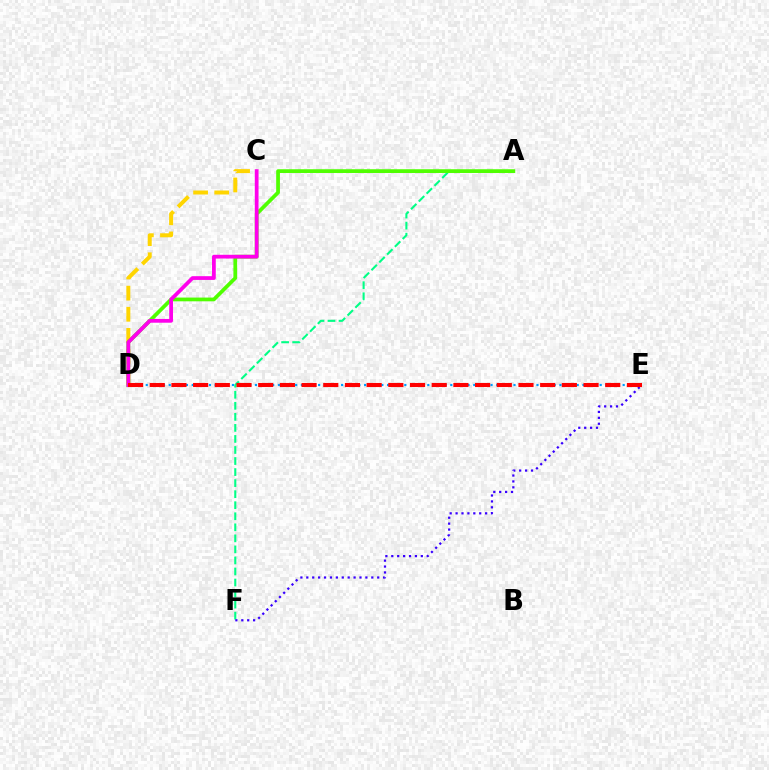{('A', 'F'): [{'color': '#00ff86', 'line_style': 'dashed', 'thickness': 1.5}], ('E', 'F'): [{'color': '#3700ff', 'line_style': 'dotted', 'thickness': 1.61}], ('C', 'D'): [{'color': '#ffd500', 'line_style': 'dashed', 'thickness': 2.87}, {'color': '#ff00ed', 'line_style': 'solid', 'thickness': 2.7}], ('A', 'D'): [{'color': '#4fff00', 'line_style': 'solid', 'thickness': 2.7}], ('D', 'E'): [{'color': '#009eff', 'line_style': 'dotted', 'thickness': 1.56}, {'color': '#ff0000', 'line_style': 'dashed', 'thickness': 2.95}]}